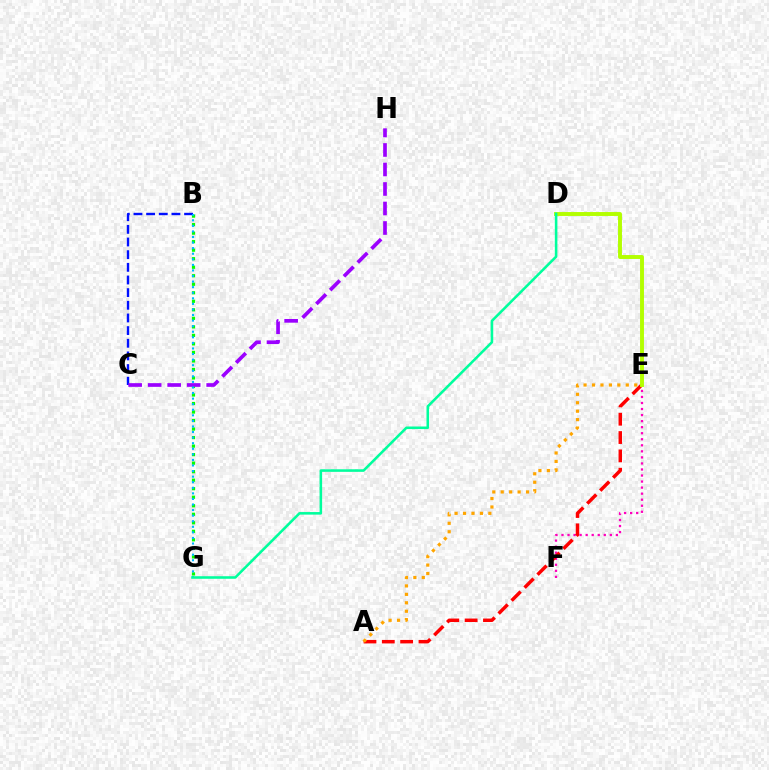{('E', 'F'): [{'color': '#ff00bd', 'line_style': 'dotted', 'thickness': 1.64}], ('B', 'G'): [{'color': '#08ff00', 'line_style': 'dotted', 'thickness': 2.31}, {'color': '#00b5ff', 'line_style': 'dotted', 'thickness': 1.51}], ('A', 'E'): [{'color': '#ff0000', 'line_style': 'dashed', 'thickness': 2.49}, {'color': '#ffa500', 'line_style': 'dotted', 'thickness': 2.29}], ('B', 'C'): [{'color': '#0010ff', 'line_style': 'dashed', 'thickness': 1.72}], ('C', 'H'): [{'color': '#9b00ff', 'line_style': 'dashed', 'thickness': 2.65}], ('D', 'E'): [{'color': '#b3ff00', 'line_style': 'solid', 'thickness': 2.82}], ('D', 'G'): [{'color': '#00ff9d', 'line_style': 'solid', 'thickness': 1.85}]}